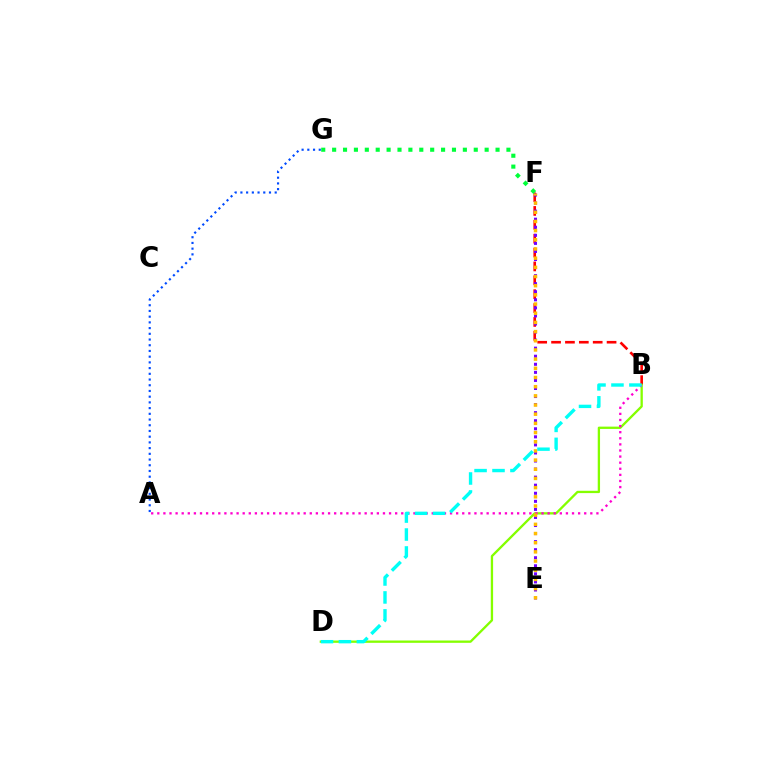{('B', 'F'): [{'color': '#ff0000', 'line_style': 'dashed', 'thickness': 1.88}], ('B', 'D'): [{'color': '#84ff00', 'line_style': 'solid', 'thickness': 1.67}, {'color': '#00fff6', 'line_style': 'dashed', 'thickness': 2.44}], ('A', 'B'): [{'color': '#ff00cf', 'line_style': 'dotted', 'thickness': 1.66}], ('A', 'G'): [{'color': '#004bff', 'line_style': 'dotted', 'thickness': 1.55}], ('E', 'F'): [{'color': '#7200ff', 'line_style': 'dotted', 'thickness': 2.19}, {'color': '#ffbd00', 'line_style': 'dotted', 'thickness': 2.49}], ('F', 'G'): [{'color': '#00ff39', 'line_style': 'dotted', 'thickness': 2.96}]}